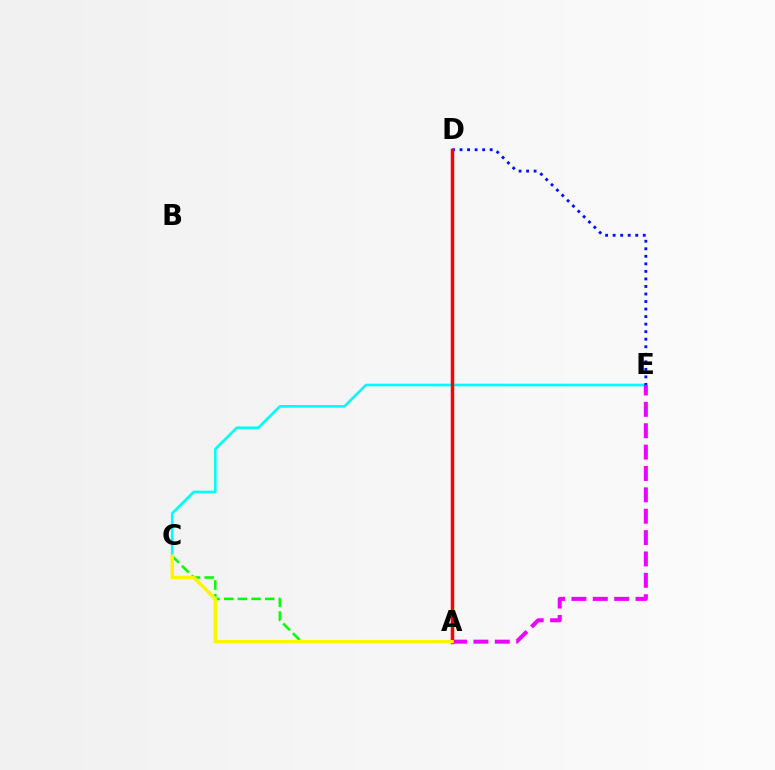{('C', 'E'): [{'color': '#00fff6', 'line_style': 'solid', 'thickness': 1.92}], ('A', 'C'): [{'color': '#08ff00', 'line_style': 'dashed', 'thickness': 1.86}, {'color': '#fcf500', 'line_style': 'solid', 'thickness': 2.46}], ('D', 'E'): [{'color': '#0010ff', 'line_style': 'dotted', 'thickness': 2.05}], ('A', 'E'): [{'color': '#ee00ff', 'line_style': 'dashed', 'thickness': 2.9}], ('A', 'D'): [{'color': '#ff0000', 'line_style': 'solid', 'thickness': 2.51}]}